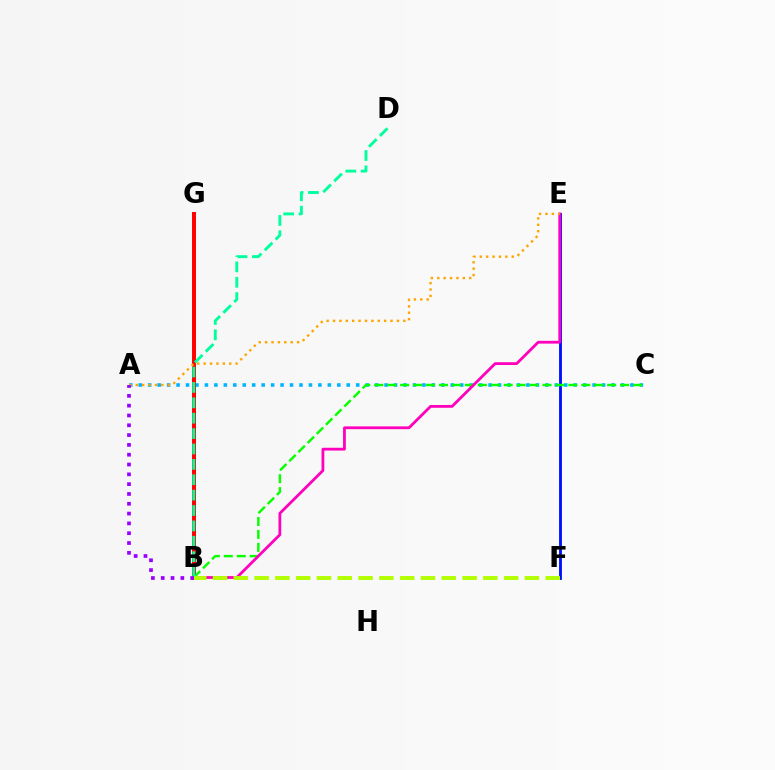{('E', 'F'): [{'color': '#0010ff', 'line_style': 'solid', 'thickness': 2.05}], ('A', 'C'): [{'color': '#00b5ff', 'line_style': 'dotted', 'thickness': 2.57}], ('B', 'G'): [{'color': '#ff0000', 'line_style': 'solid', 'thickness': 2.85}], ('B', 'C'): [{'color': '#08ff00', 'line_style': 'dashed', 'thickness': 1.76}], ('B', 'E'): [{'color': '#ff00bd', 'line_style': 'solid', 'thickness': 2.01}], ('B', 'D'): [{'color': '#00ff9d', 'line_style': 'dashed', 'thickness': 2.09}], ('B', 'F'): [{'color': '#b3ff00', 'line_style': 'dashed', 'thickness': 2.82}], ('A', 'E'): [{'color': '#ffa500', 'line_style': 'dotted', 'thickness': 1.74}], ('A', 'B'): [{'color': '#9b00ff', 'line_style': 'dotted', 'thickness': 2.67}]}